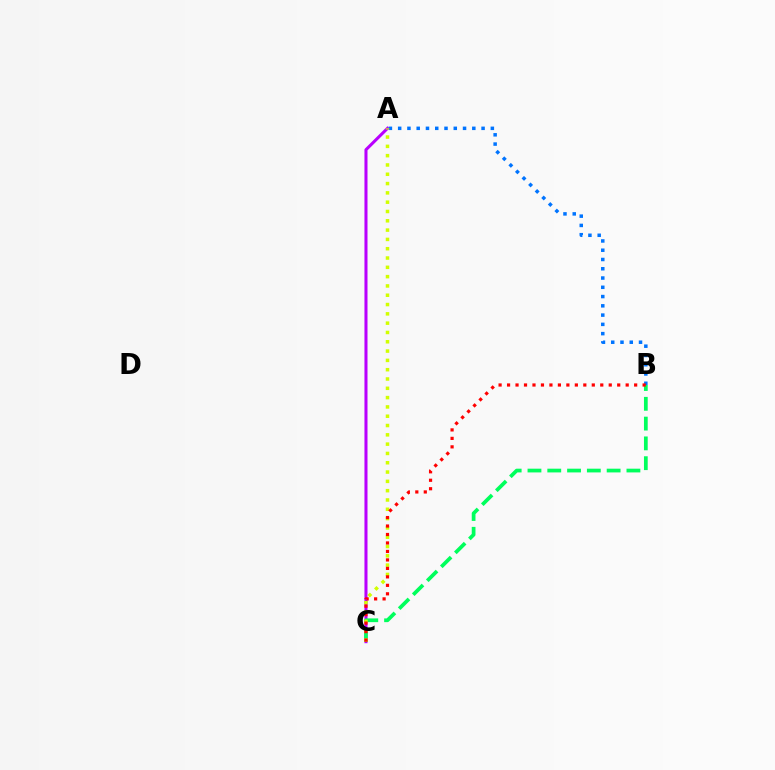{('A', 'C'): [{'color': '#b900ff', 'line_style': 'solid', 'thickness': 2.2}, {'color': '#d1ff00', 'line_style': 'dotted', 'thickness': 2.53}], ('A', 'B'): [{'color': '#0074ff', 'line_style': 'dotted', 'thickness': 2.52}], ('B', 'C'): [{'color': '#00ff5c', 'line_style': 'dashed', 'thickness': 2.69}, {'color': '#ff0000', 'line_style': 'dotted', 'thickness': 2.3}]}